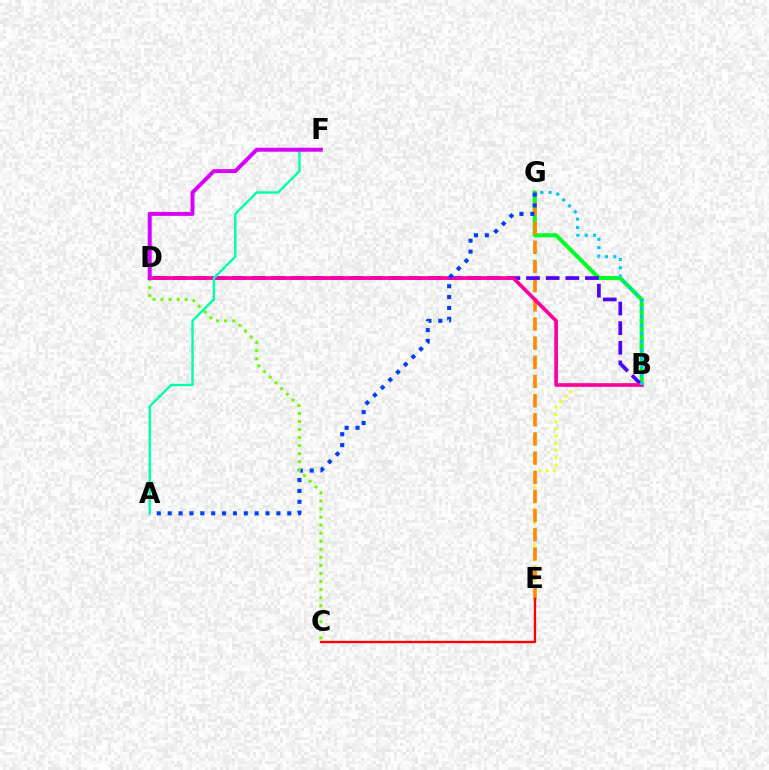{('B', 'G'): [{'color': '#00ff27', 'line_style': 'solid', 'thickness': 2.92}, {'color': '#00c7ff', 'line_style': 'dotted', 'thickness': 2.26}], ('B', 'E'): [{'color': '#eeff00', 'line_style': 'dotted', 'thickness': 1.96}], ('E', 'G'): [{'color': '#ff8800', 'line_style': 'dashed', 'thickness': 2.6}], ('B', 'D'): [{'color': '#4f00ff', 'line_style': 'dashed', 'thickness': 2.67}, {'color': '#ff00a0', 'line_style': 'solid', 'thickness': 2.65}], ('C', 'E'): [{'color': '#ff0000', 'line_style': 'solid', 'thickness': 1.68}], ('A', 'G'): [{'color': '#003fff', 'line_style': 'dotted', 'thickness': 2.95}], ('C', 'D'): [{'color': '#66ff00', 'line_style': 'dotted', 'thickness': 2.19}], ('A', 'F'): [{'color': '#00ffaf', 'line_style': 'solid', 'thickness': 1.74}], ('D', 'F'): [{'color': '#d600ff', 'line_style': 'solid', 'thickness': 2.85}]}